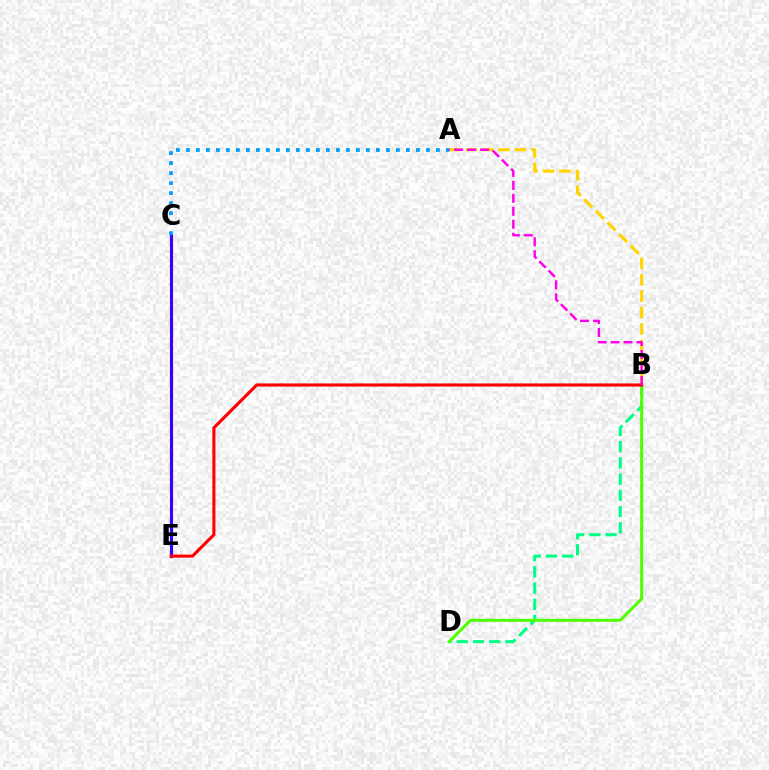{('A', 'B'): [{'color': '#ffd500', 'line_style': 'dashed', 'thickness': 2.23}, {'color': '#ff00ed', 'line_style': 'dashed', 'thickness': 1.76}], ('C', 'E'): [{'color': '#3700ff', 'line_style': 'solid', 'thickness': 2.27}], ('B', 'D'): [{'color': '#00ff86', 'line_style': 'dashed', 'thickness': 2.2}, {'color': '#4fff00', 'line_style': 'solid', 'thickness': 2.18}], ('B', 'E'): [{'color': '#ff0000', 'line_style': 'solid', 'thickness': 2.23}], ('A', 'C'): [{'color': '#009eff', 'line_style': 'dotted', 'thickness': 2.72}]}